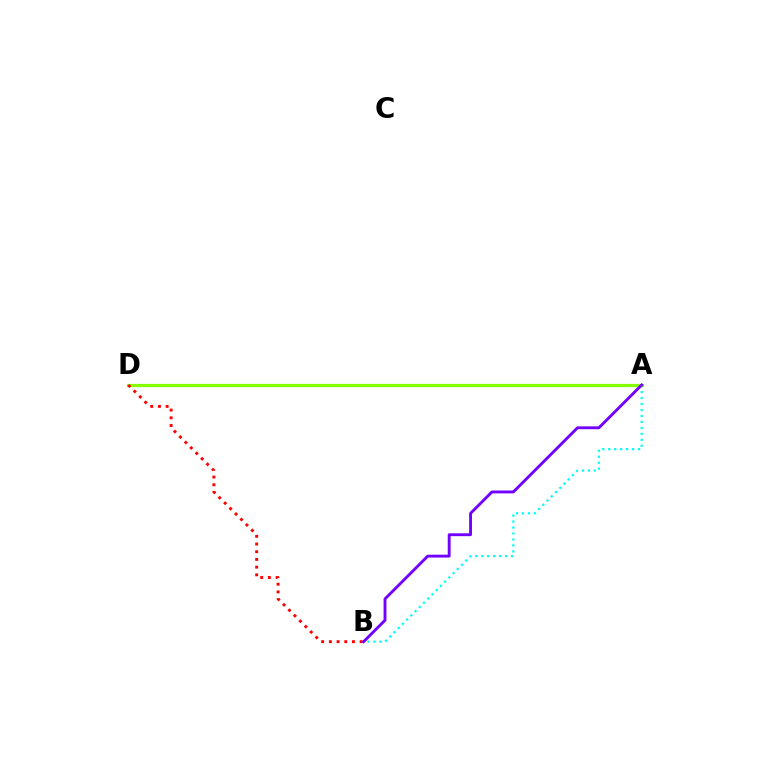{('A', 'B'): [{'color': '#00fff6', 'line_style': 'dotted', 'thickness': 1.62}, {'color': '#7200ff', 'line_style': 'solid', 'thickness': 2.07}], ('A', 'D'): [{'color': '#84ff00', 'line_style': 'solid', 'thickness': 2.31}], ('B', 'D'): [{'color': '#ff0000', 'line_style': 'dotted', 'thickness': 2.09}]}